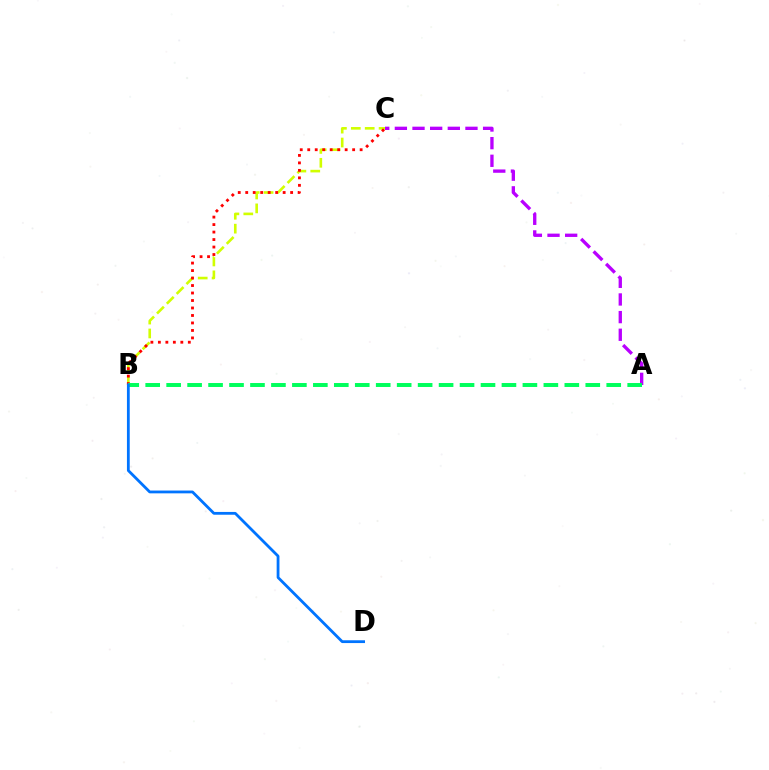{('B', 'C'): [{'color': '#d1ff00', 'line_style': 'dashed', 'thickness': 1.89}, {'color': '#ff0000', 'line_style': 'dotted', 'thickness': 2.03}], ('A', 'C'): [{'color': '#b900ff', 'line_style': 'dashed', 'thickness': 2.4}], ('A', 'B'): [{'color': '#00ff5c', 'line_style': 'dashed', 'thickness': 2.85}], ('B', 'D'): [{'color': '#0074ff', 'line_style': 'solid', 'thickness': 2.01}]}